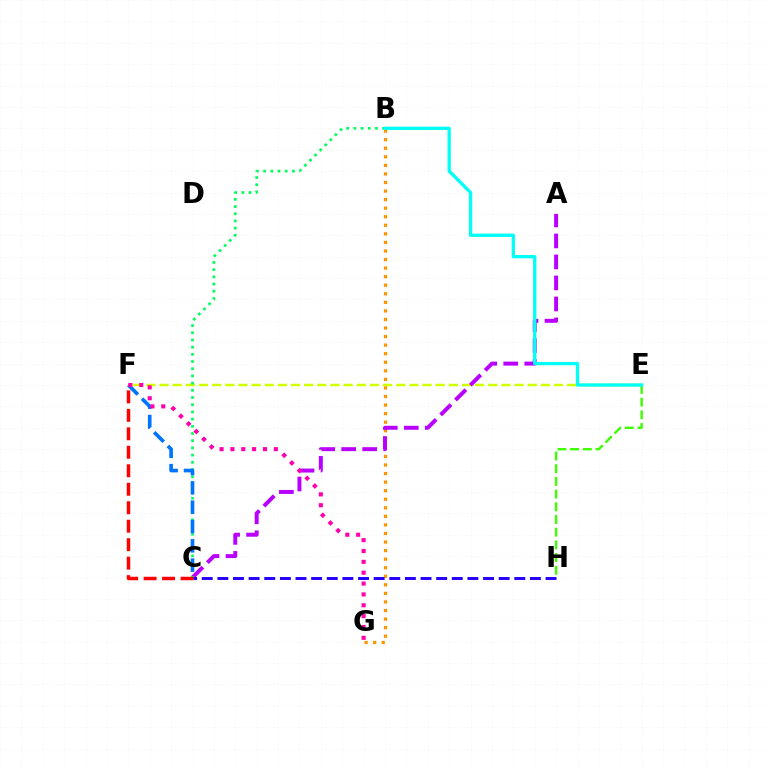{('E', 'F'): [{'color': '#d1ff00', 'line_style': 'dashed', 'thickness': 1.79}], ('B', 'G'): [{'color': '#ff9400', 'line_style': 'dotted', 'thickness': 2.33}], ('A', 'C'): [{'color': '#b900ff', 'line_style': 'dashed', 'thickness': 2.85}], ('B', 'C'): [{'color': '#00ff5c', 'line_style': 'dotted', 'thickness': 1.96}], ('C', 'H'): [{'color': '#2500ff', 'line_style': 'dashed', 'thickness': 2.12}], ('E', 'H'): [{'color': '#3dff00', 'line_style': 'dashed', 'thickness': 1.72}], ('C', 'F'): [{'color': '#ff0000', 'line_style': 'dashed', 'thickness': 2.51}, {'color': '#0074ff', 'line_style': 'dashed', 'thickness': 2.62}], ('F', 'G'): [{'color': '#ff00ac', 'line_style': 'dotted', 'thickness': 2.95}], ('B', 'E'): [{'color': '#00fff6', 'line_style': 'solid', 'thickness': 2.37}]}